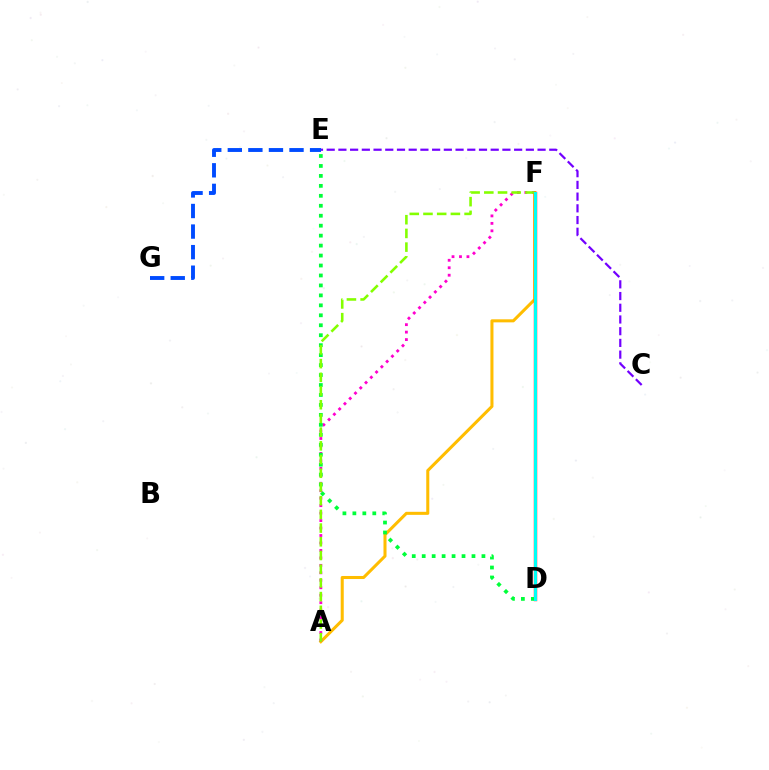{('A', 'F'): [{'color': '#ffbd00', 'line_style': 'solid', 'thickness': 2.19}, {'color': '#ff00cf', 'line_style': 'dotted', 'thickness': 2.03}, {'color': '#84ff00', 'line_style': 'dashed', 'thickness': 1.86}], ('C', 'E'): [{'color': '#7200ff', 'line_style': 'dashed', 'thickness': 1.59}], ('D', 'F'): [{'color': '#ff0000', 'line_style': 'solid', 'thickness': 2.43}, {'color': '#00fff6', 'line_style': 'solid', 'thickness': 2.15}], ('D', 'E'): [{'color': '#00ff39', 'line_style': 'dotted', 'thickness': 2.71}], ('E', 'G'): [{'color': '#004bff', 'line_style': 'dashed', 'thickness': 2.79}]}